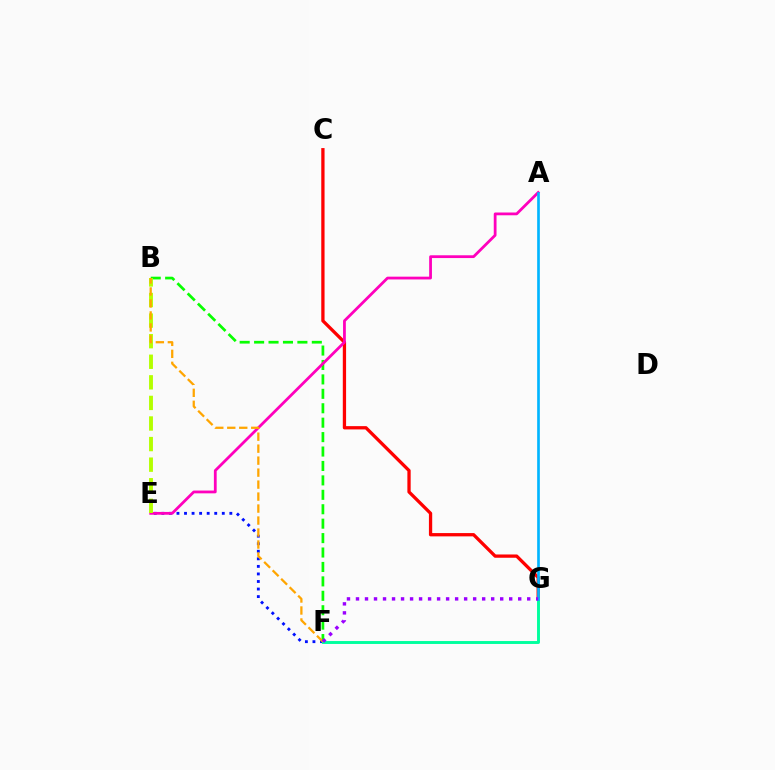{('B', 'F'): [{'color': '#08ff00', 'line_style': 'dashed', 'thickness': 1.96}, {'color': '#ffa500', 'line_style': 'dashed', 'thickness': 1.63}], ('E', 'F'): [{'color': '#0010ff', 'line_style': 'dotted', 'thickness': 2.05}], ('C', 'G'): [{'color': '#ff0000', 'line_style': 'solid', 'thickness': 2.37}], ('F', 'G'): [{'color': '#00ff9d', 'line_style': 'solid', 'thickness': 2.1}, {'color': '#9b00ff', 'line_style': 'dotted', 'thickness': 2.45}], ('A', 'E'): [{'color': '#ff00bd', 'line_style': 'solid', 'thickness': 2.0}], ('A', 'G'): [{'color': '#00b5ff', 'line_style': 'solid', 'thickness': 1.93}], ('B', 'E'): [{'color': '#b3ff00', 'line_style': 'dashed', 'thickness': 2.8}]}